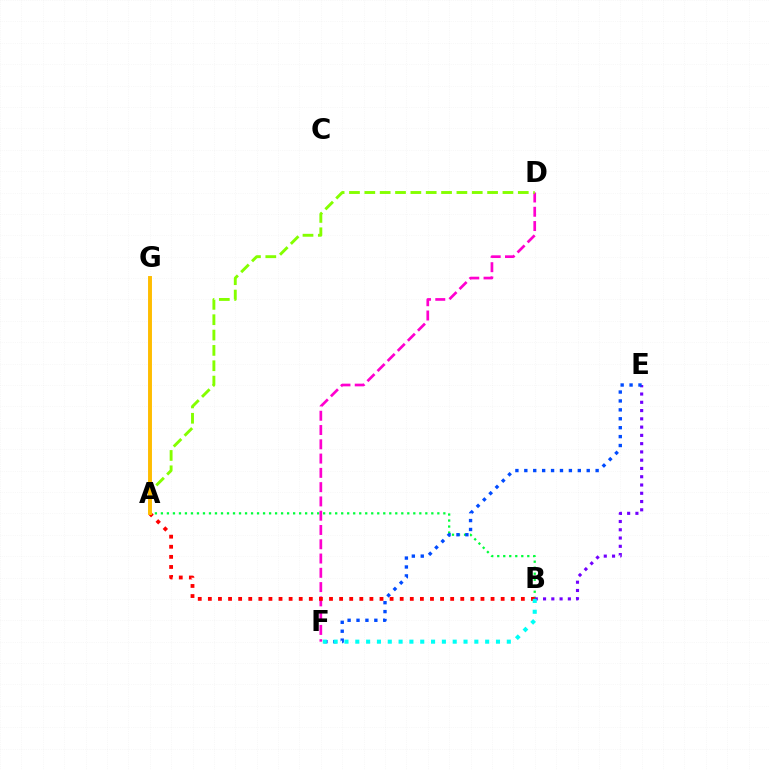{('A', 'B'): [{'color': '#00ff39', 'line_style': 'dotted', 'thickness': 1.63}, {'color': '#ff0000', 'line_style': 'dotted', 'thickness': 2.74}], ('D', 'F'): [{'color': '#ff00cf', 'line_style': 'dashed', 'thickness': 1.94}], ('B', 'E'): [{'color': '#7200ff', 'line_style': 'dotted', 'thickness': 2.25}], ('A', 'D'): [{'color': '#84ff00', 'line_style': 'dashed', 'thickness': 2.08}], ('E', 'F'): [{'color': '#004bff', 'line_style': 'dotted', 'thickness': 2.42}], ('B', 'F'): [{'color': '#00fff6', 'line_style': 'dotted', 'thickness': 2.94}], ('A', 'G'): [{'color': '#ffbd00', 'line_style': 'solid', 'thickness': 2.82}]}